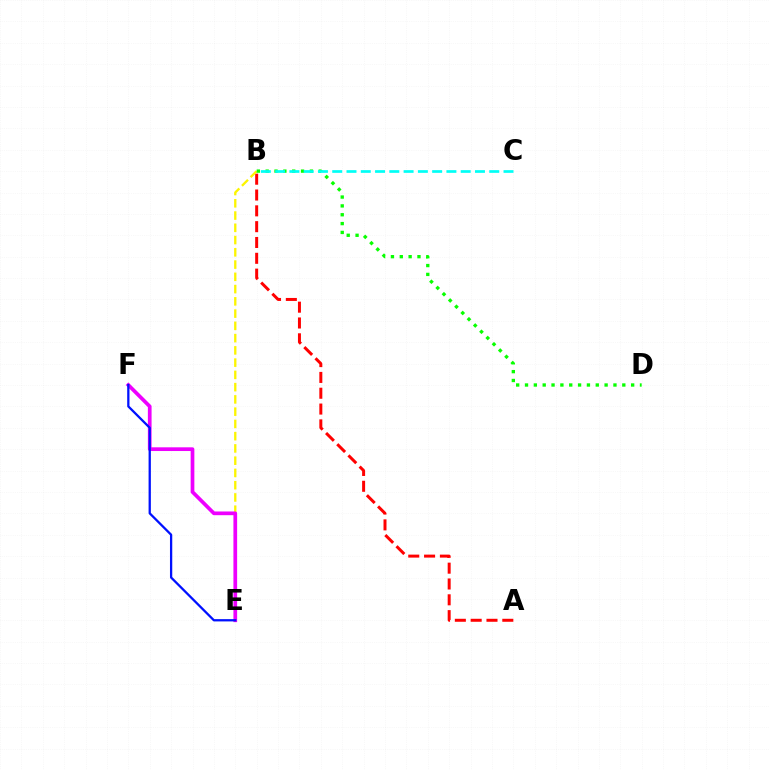{('A', 'B'): [{'color': '#ff0000', 'line_style': 'dashed', 'thickness': 2.15}], ('B', 'E'): [{'color': '#fcf500', 'line_style': 'dashed', 'thickness': 1.67}], ('E', 'F'): [{'color': '#ee00ff', 'line_style': 'solid', 'thickness': 2.67}, {'color': '#0010ff', 'line_style': 'solid', 'thickness': 1.64}], ('B', 'D'): [{'color': '#08ff00', 'line_style': 'dotted', 'thickness': 2.4}], ('B', 'C'): [{'color': '#00fff6', 'line_style': 'dashed', 'thickness': 1.94}]}